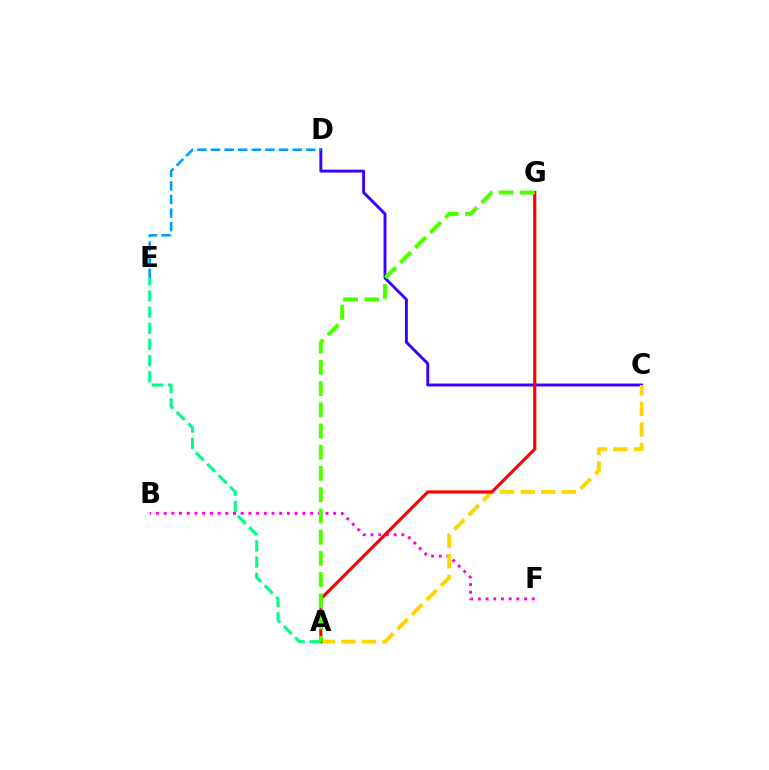{('C', 'D'): [{'color': '#3700ff', 'line_style': 'solid', 'thickness': 2.1}], ('B', 'F'): [{'color': '#ff00ed', 'line_style': 'dotted', 'thickness': 2.09}], ('D', 'E'): [{'color': '#009eff', 'line_style': 'dashed', 'thickness': 1.85}], ('A', 'C'): [{'color': '#ffd500', 'line_style': 'dashed', 'thickness': 2.78}], ('A', 'G'): [{'color': '#ff0000', 'line_style': 'solid', 'thickness': 2.25}, {'color': '#4fff00', 'line_style': 'dashed', 'thickness': 2.89}], ('A', 'E'): [{'color': '#00ff86', 'line_style': 'dashed', 'thickness': 2.19}]}